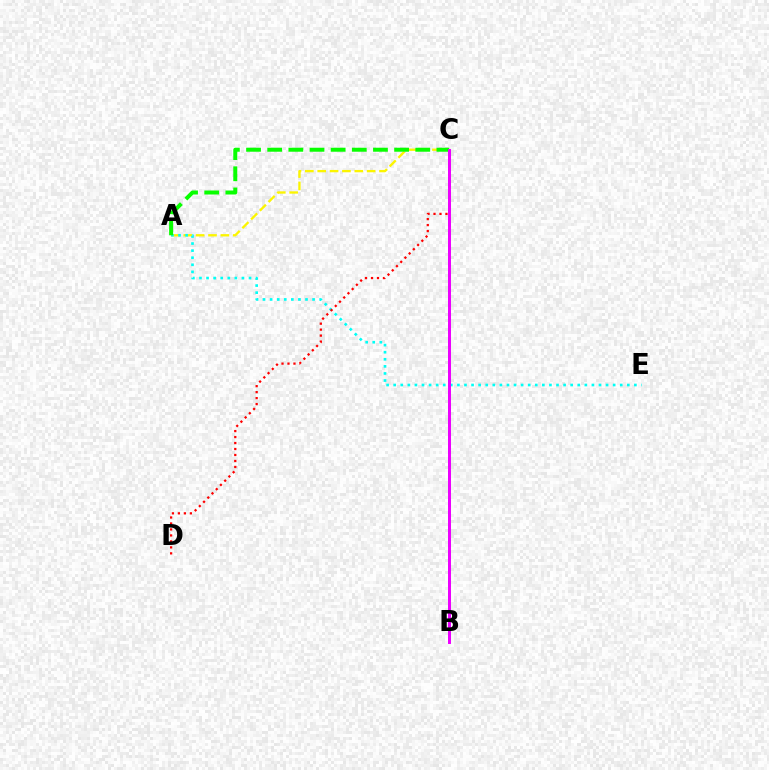{('B', 'C'): [{'color': '#0010ff', 'line_style': 'dashed', 'thickness': 1.81}, {'color': '#ee00ff', 'line_style': 'solid', 'thickness': 2.13}], ('A', 'C'): [{'color': '#fcf500', 'line_style': 'dashed', 'thickness': 1.68}, {'color': '#08ff00', 'line_style': 'dashed', 'thickness': 2.87}], ('A', 'E'): [{'color': '#00fff6', 'line_style': 'dotted', 'thickness': 1.92}], ('C', 'D'): [{'color': '#ff0000', 'line_style': 'dotted', 'thickness': 1.62}]}